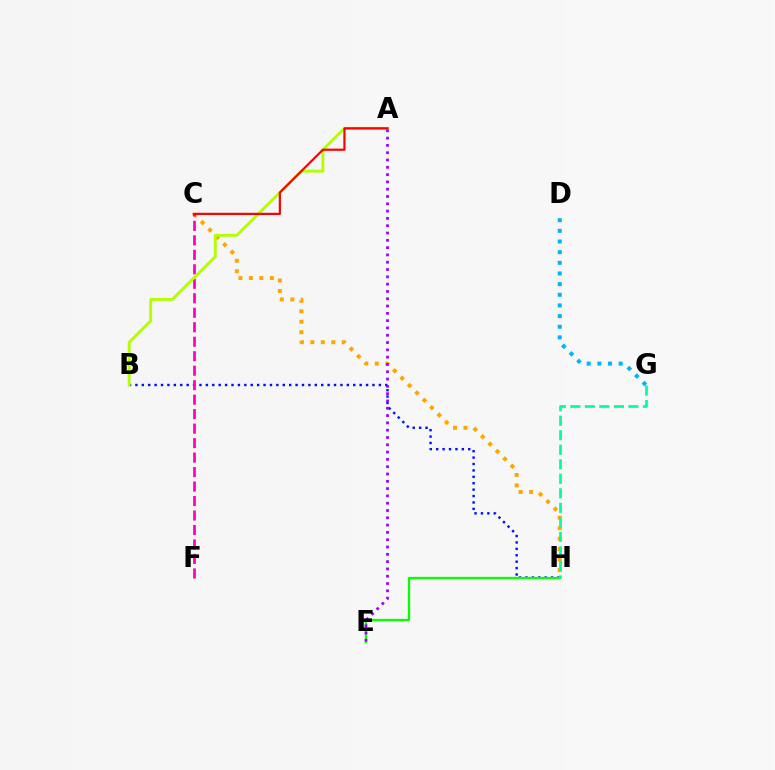{('B', 'H'): [{'color': '#0010ff', 'line_style': 'dotted', 'thickness': 1.74}], ('C', 'H'): [{'color': '#ffa500', 'line_style': 'dotted', 'thickness': 2.84}], ('E', 'H'): [{'color': '#08ff00', 'line_style': 'solid', 'thickness': 1.64}], ('C', 'F'): [{'color': '#ff00bd', 'line_style': 'dashed', 'thickness': 1.97}], ('A', 'B'): [{'color': '#b3ff00', 'line_style': 'solid', 'thickness': 2.06}], ('G', 'H'): [{'color': '#00ff9d', 'line_style': 'dashed', 'thickness': 1.97}], ('D', 'G'): [{'color': '#00b5ff', 'line_style': 'dotted', 'thickness': 2.9}], ('A', 'C'): [{'color': '#ff0000', 'line_style': 'solid', 'thickness': 1.59}], ('A', 'E'): [{'color': '#9b00ff', 'line_style': 'dotted', 'thickness': 1.98}]}